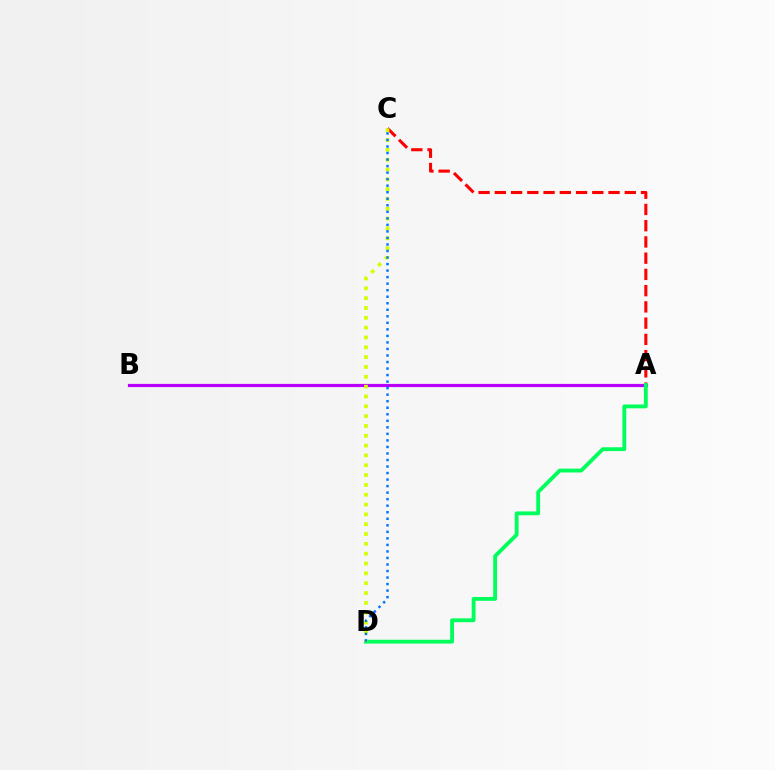{('A', 'C'): [{'color': '#ff0000', 'line_style': 'dashed', 'thickness': 2.21}], ('A', 'B'): [{'color': '#b900ff', 'line_style': 'solid', 'thickness': 2.3}], ('A', 'D'): [{'color': '#00ff5c', 'line_style': 'solid', 'thickness': 2.77}], ('C', 'D'): [{'color': '#d1ff00', 'line_style': 'dotted', 'thickness': 2.67}, {'color': '#0074ff', 'line_style': 'dotted', 'thickness': 1.77}]}